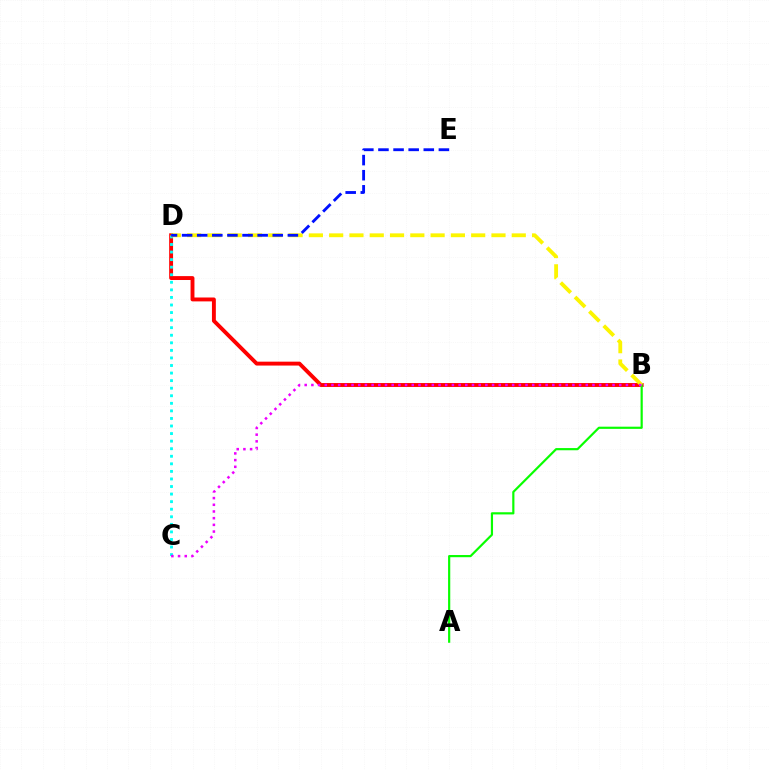{('B', 'D'): [{'color': '#ff0000', 'line_style': 'solid', 'thickness': 2.8}, {'color': '#fcf500', 'line_style': 'dashed', 'thickness': 2.76}], ('C', 'D'): [{'color': '#00fff6', 'line_style': 'dotted', 'thickness': 2.05}], ('A', 'B'): [{'color': '#08ff00', 'line_style': 'solid', 'thickness': 1.57}], ('B', 'C'): [{'color': '#ee00ff', 'line_style': 'dotted', 'thickness': 1.82}], ('D', 'E'): [{'color': '#0010ff', 'line_style': 'dashed', 'thickness': 2.05}]}